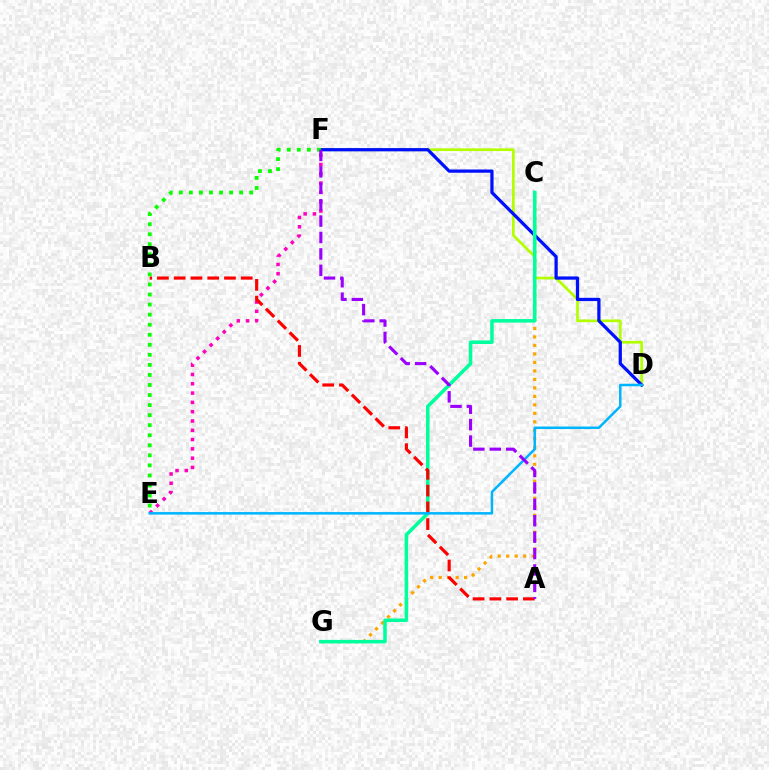{('C', 'G'): [{'color': '#ffa500', 'line_style': 'dotted', 'thickness': 2.31}, {'color': '#00ff9d', 'line_style': 'solid', 'thickness': 2.54}], ('D', 'F'): [{'color': '#b3ff00', 'line_style': 'solid', 'thickness': 1.95}, {'color': '#0010ff', 'line_style': 'solid', 'thickness': 2.34}], ('E', 'F'): [{'color': '#ff00bd', 'line_style': 'dotted', 'thickness': 2.53}, {'color': '#08ff00', 'line_style': 'dotted', 'thickness': 2.73}], ('A', 'B'): [{'color': '#ff0000', 'line_style': 'dashed', 'thickness': 2.28}], ('D', 'E'): [{'color': '#00b5ff', 'line_style': 'solid', 'thickness': 1.81}], ('A', 'F'): [{'color': '#9b00ff', 'line_style': 'dashed', 'thickness': 2.23}]}